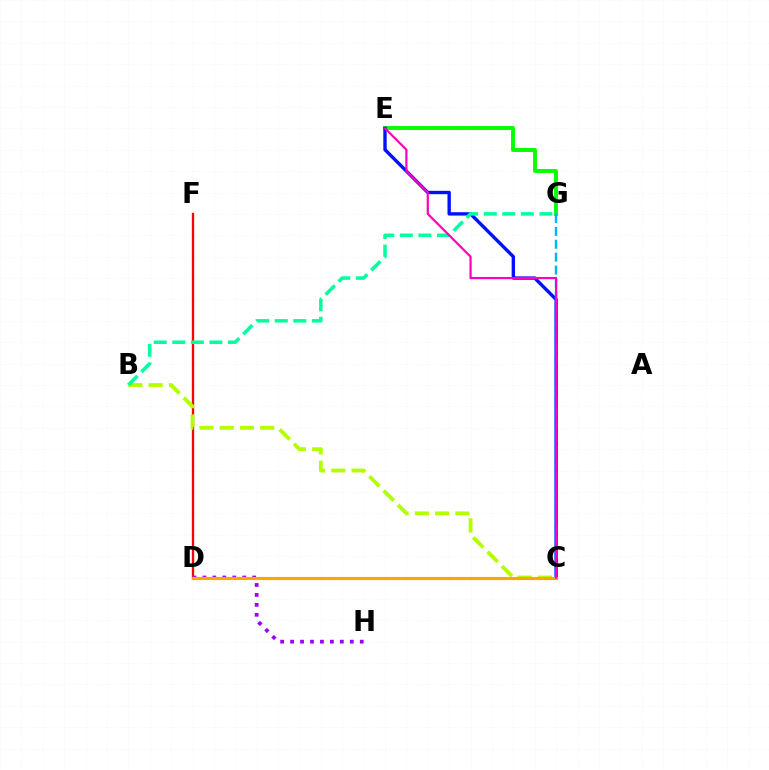{('E', 'G'): [{'color': '#08ff00', 'line_style': 'solid', 'thickness': 2.82}], ('D', 'F'): [{'color': '#ff0000', 'line_style': 'solid', 'thickness': 1.68}], ('B', 'C'): [{'color': '#b3ff00', 'line_style': 'dashed', 'thickness': 2.75}], ('D', 'H'): [{'color': '#9b00ff', 'line_style': 'dotted', 'thickness': 2.7}], ('C', 'E'): [{'color': '#0010ff', 'line_style': 'solid', 'thickness': 2.42}, {'color': '#ff00bd', 'line_style': 'solid', 'thickness': 1.59}], ('B', 'G'): [{'color': '#00ff9d', 'line_style': 'dashed', 'thickness': 2.52}], ('C', 'G'): [{'color': '#00b5ff', 'line_style': 'dashed', 'thickness': 1.75}], ('C', 'D'): [{'color': '#ffa500', 'line_style': 'solid', 'thickness': 2.27}]}